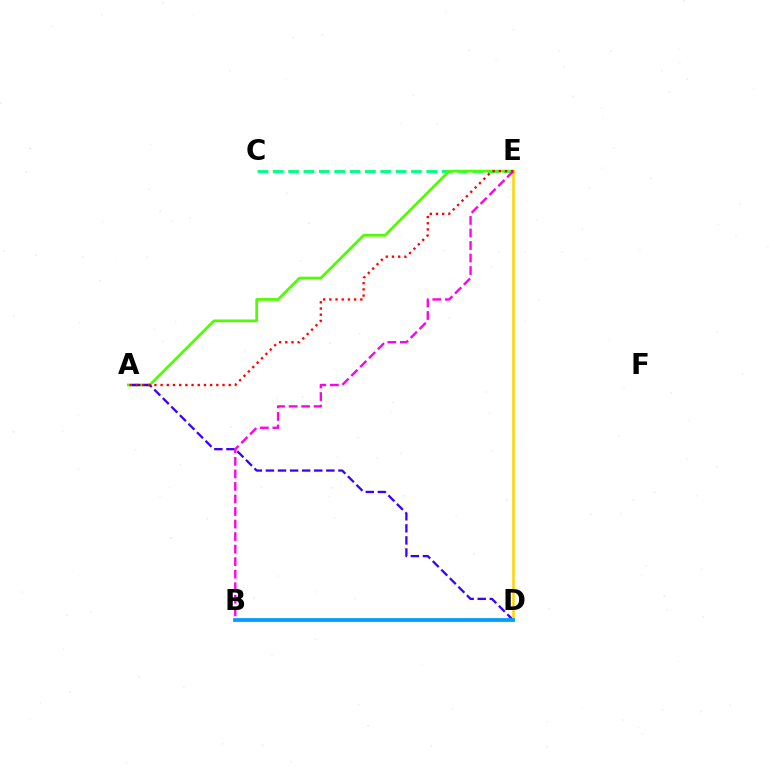{('C', 'E'): [{'color': '#00ff86', 'line_style': 'dashed', 'thickness': 2.09}], ('A', 'E'): [{'color': '#4fff00', 'line_style': 'solid', 'thickness': 1.96}, {'color': '#ff0000', 'line_style': 'dotted', 'thickness': 1.68}], ('A', 'D'): [{'color': '#3700ff', 'line_style': 'dashed', 'thickness': 1.64}], ('D', 'E'): [{'color': '#ffd500', 'line_style': 'solid', 'thickness': 1.8}], ('B', 'D'): [{'color': '#009eff', 'line_style': 'solid', 'thickness': 2.72}], ('B', 'E'): [{'color': '#ff00ed', 'line_style': 'dashed', 'thickness': 1.7}]}